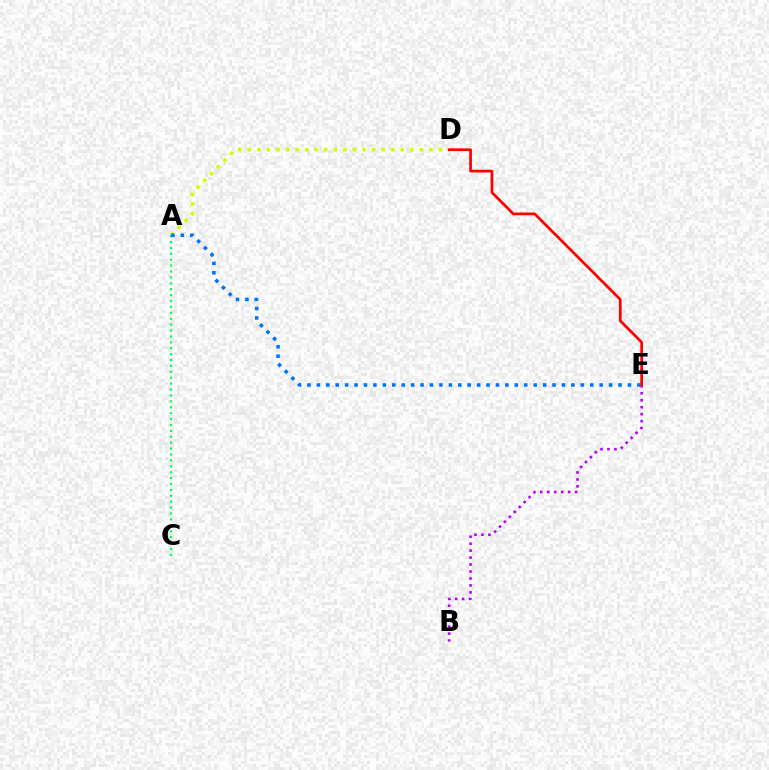{('A', 'D'): [{'color': '#d1ff00', 'line_style': 'dotted', 'thickness': 2.6}], ('A', 'C'): [{'color': '#00ff5c', 'line_style': 'dotted', 'thickness': 1.6}], ('B', 'E'): [{'color': '#b900ff', 'line_style': 'dotted', 'thickness': 1.89}], ('A', 'E'): [{'color': '#0074ff', 'line_style': 'dotted', 'thickness': 2.56}], ('D', 'E'): [{'color': '#ff0000', 'line_style': 'solid', 'thickness': 1.97}]}